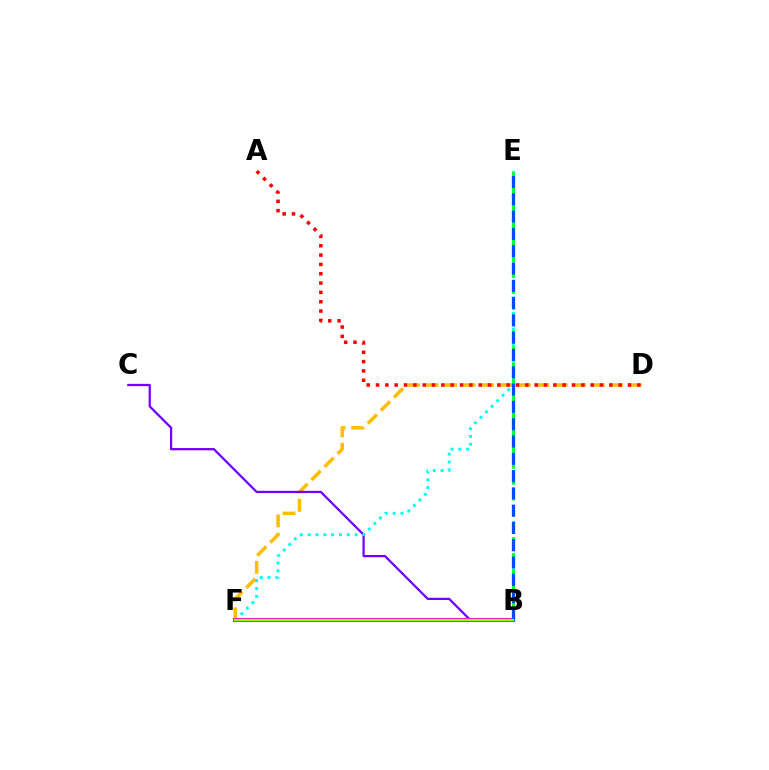{('D', 'F'): [{'color': '#ffbd00', 'line_style': 'dashed', 'thickness': 2.51}], ('A', 'D'): [{'color': '#ff0000', 'line_style': 'dotted', 'thickness': 2.54}], ('B', 'C'): [{'color': '#7200ff', 'line_style': 'solid', 'thickness': 1.63}], ('E', 'F'): [{'color': '#00fff6', 'line_style': 'dotted', 'thickness': 2.12}], ('B', 'F'): [{'color': '#ff00cf', 'line_style': 'solid', 'thickness': 2.95}, {'color': '#84ff00', 'line_style': 'solid', 'thickness': 1.67}], ('B', 'E'): [{'color': '#00ff39', 'line_style': 'dashed', 'thickness': 2.16}, {'color': '#004bff', 'line_style': 'dashed', 'thickness': 2.35}]}